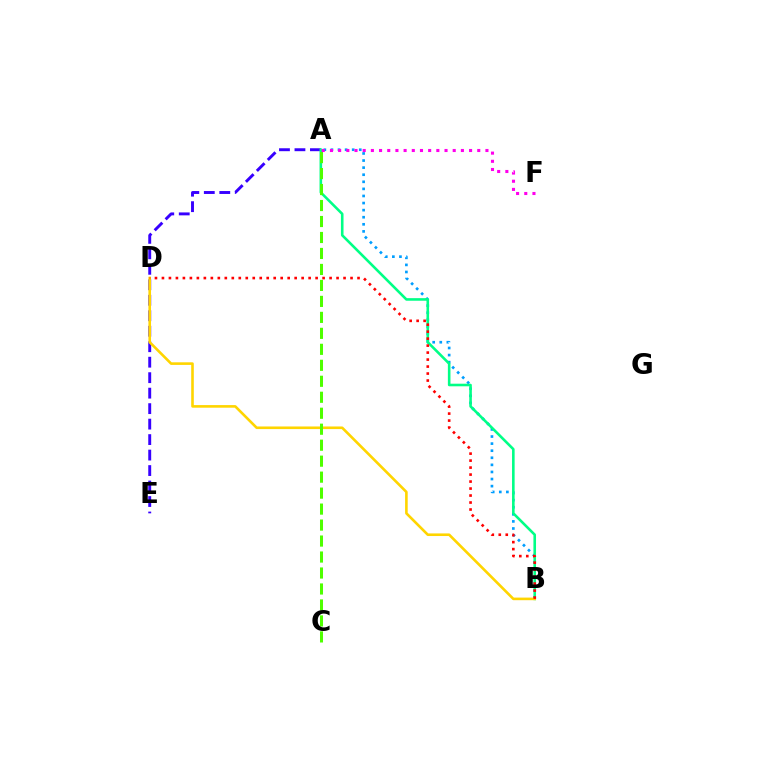{('A', 'E'): [{'color': '#3700ff', 'line_style': 'dashed', 'thickness': 2.1}], ('A', 'B'): [{'color': '#009eff', 'line_style': 'dotted', 'thickness': 1.92}, {'color': '#00ff86', 'line_style': 'solid', 'thickness': 1.87}], ('B', 'D'): [{'color': '#ffd500', 'line_style': 'solid', 'thickness': 1.88}, {'color': '#ff0000', 'line_style': 'dotted', 'thickness': 1.9}], ('A', 'C'): [{'color': '#4fff00', 'line_style': 'dashed', 'thickness': 2.17}], ('A', 'F'): [{'color': '#ff00ed', 'line_style': 'dotted', 'thickness': 2.22}]}